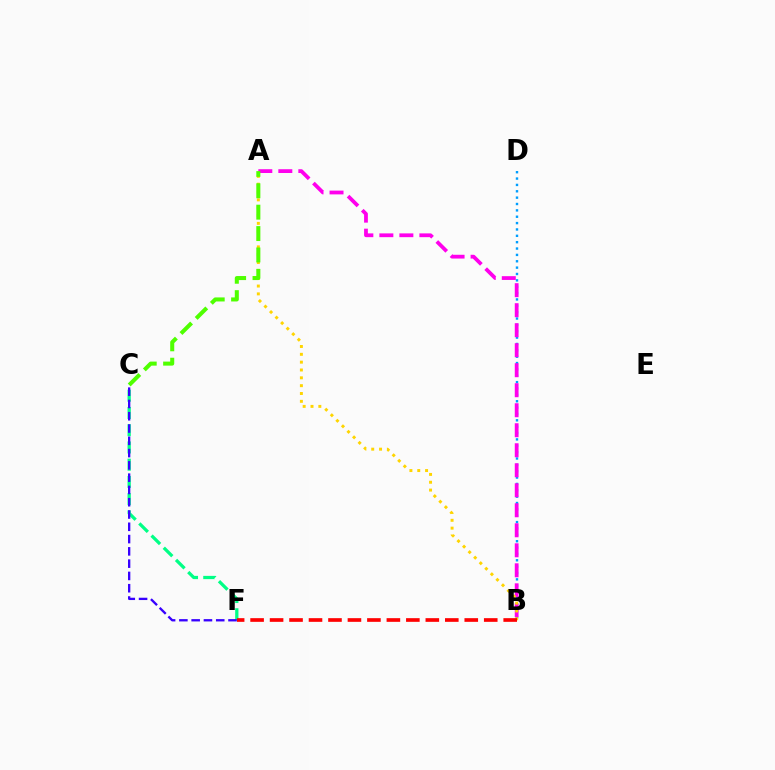{('B', 'D'): [{'color': '#009eff', 'line_style': 'dotted', 'thickness': 1.73}], ('C', 'F'): [{'color': '#00ff86', 'line_style': 'dashed', 'thickness': 2.34}, {'color': '#3700ff', 'line_style': 'dashed', 'thickness': 1.67}], ('A', 'B'): [{'color': '#ff00ed', 'line_style': 'dashed', 'thickness': 2.72}, {'color': '#ffd500', 'line_style': 'dotted', 'thickness': 2.13}], ('A', 'C'): [{'color': '#4fff00', 'line_style': 'dashed', 'thickness': 2.91}], ('B', 'F'): [{'color': '#ff0000', 'line_style': 'dashed', 'thickness': 2.64}]}